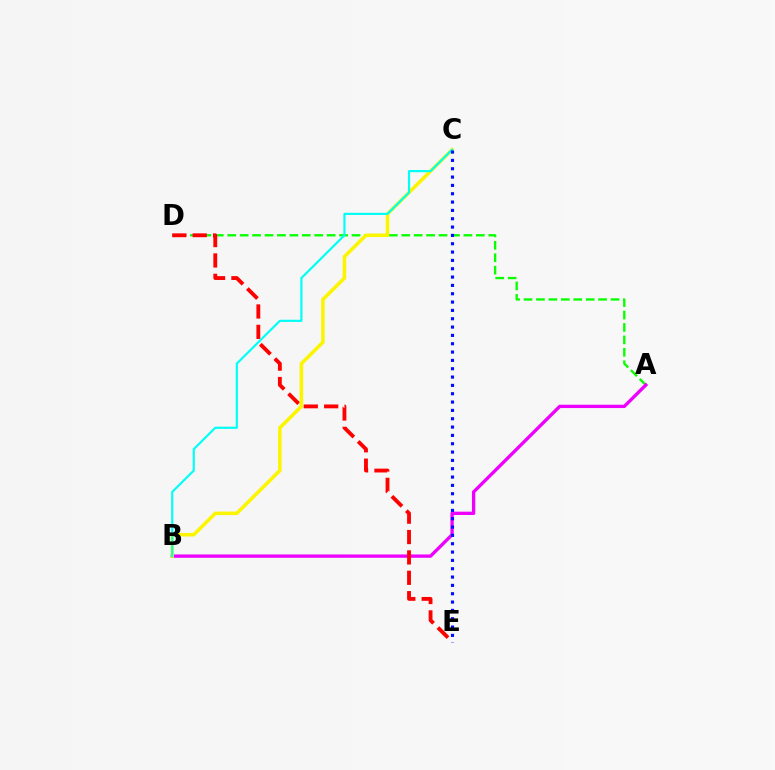{('A', 'D'): [{'color': '#08ff00', 'line_style': 'dashed', 'thickness': 1.69}], ('A', 'B'): [{'color': '#ee00ff', 'line_style': 'solid', 'thickness': 2.39}], ('D', 'E'): [{'color': '#ff0000', 'line_style': 'dashed', 'thickness': 2.77}], ('B', 'C'): [{'color': '#fcf500', 'line_style': 'solid', 'thickness': 2.55}, {'color': '#00fff6', 'line_style': 'solid', 'thickness': 1.56}], ('C', 'E'): [{'color': '#0010ff', 'line_style': 'dotted', 'thickness': 2.26}]}